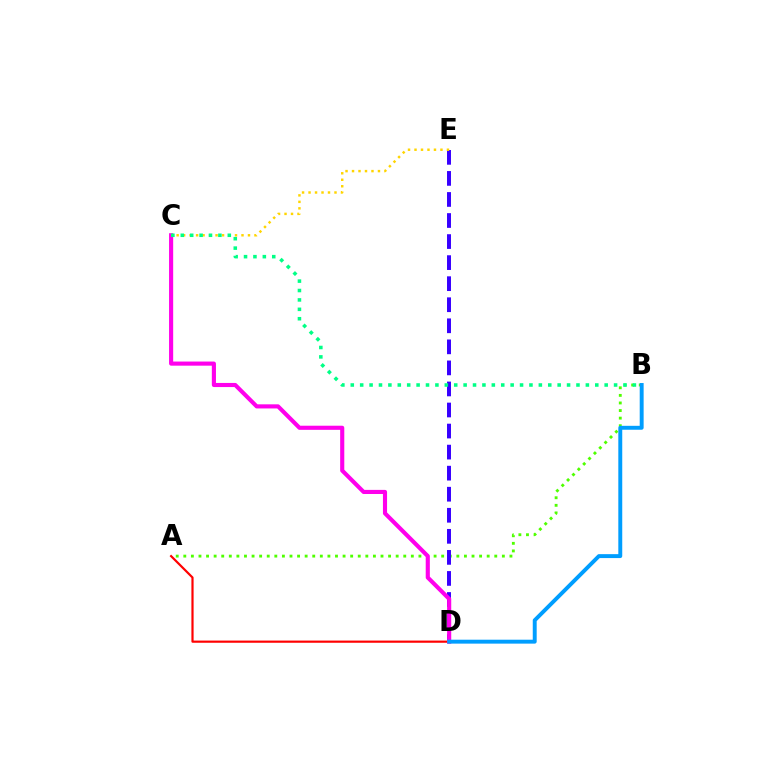{('A', 'B'): [{'color': '#4fff00', 'line_style': 'dotted', 'thickness': 2.06}], ('D', 'E'): [{'color': '#3700ff', 'line_style': 'dashed', 'thickness': 2.86}], ('A', 'D'): [{'color': '#ff0000', 'line_style': 'solid', 'thickness': 1.57}], ('C', 'D'): [{'color': '#ff00ed', 'line_style': 'solid', 'thickness': 2.97}], ('C', 'E'): [{'color': '#ffd500', 'line_style': 'dotted', 'thickness': 1.76}], ('B', 'C'): [{'color': '#00ff86', 'line_style': 'dotted', 'thickness': 2.56}], ('B', 'D'): [{'color': '#009eff', 'line_style': 'solid', 'thickness': 2.83}]}